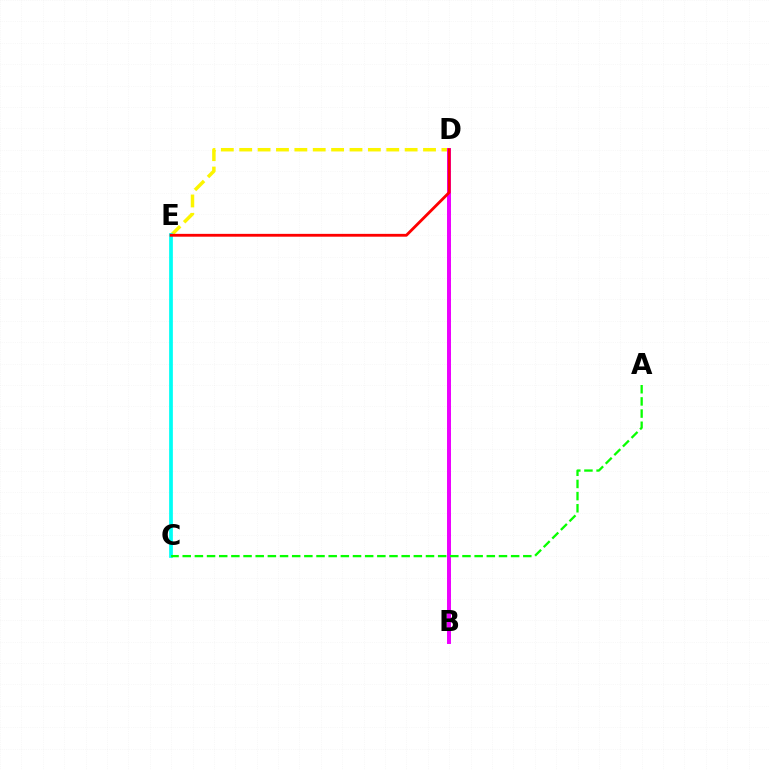{('D', 'E'): [{'color': '#fcf500', 'line_style': 'dashed', 'thickness': 2.5}, {'color': '#ff0000', 'line_style': 'solid', 'thickness': 2.04}], ('B', 'D'): [{'color': '#0010ff', 'line_style': 'dotted', 'thickness': 1.83}, {'color': '#ee00ff', 'line_style': 'solid', 'thickness': 2.85}], ('C', 'E'): [{'color': '#00fff6', 'line_style': 'solid', 'thickness': 2.68}], ('A', 'C'): [{'color': '#08ff00', 'line_style': 'dashed', 'thickness': 1.65}]}